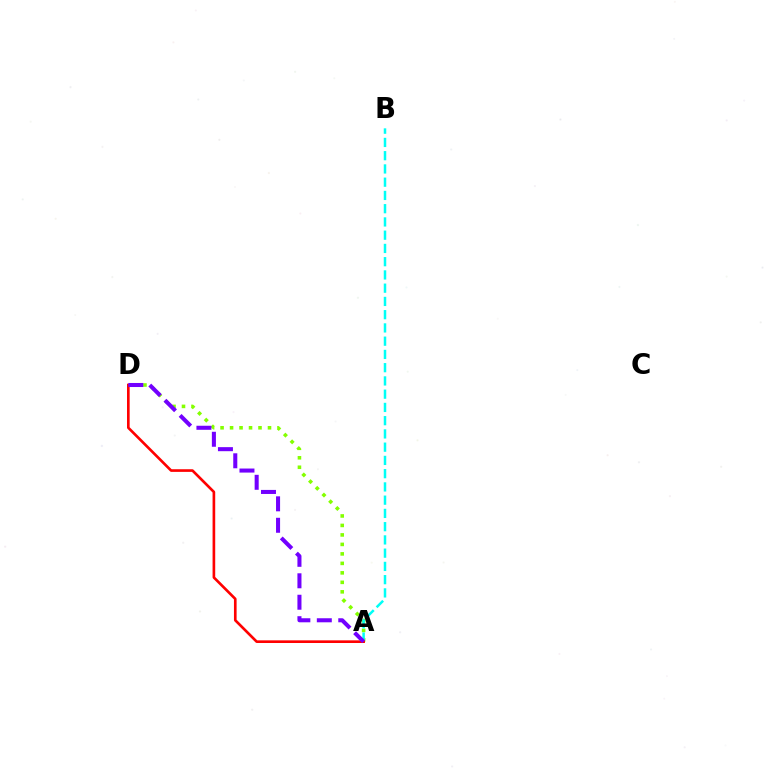{('A', 'D'): [{'color': '#84ff00', 'line_style': 'dotted', 'thickness': 2.58}, {'color': '#ff0000', 'line_style': 'solid', 'thickness': 1.91}, {'color': '#7200ff', 'line_style': 'dashed', 'thickness': 2.91}], ('A', 'B'): [{'color': '#00fff6', 'line_style': 'dashed', 'thickness': 1.8}]}